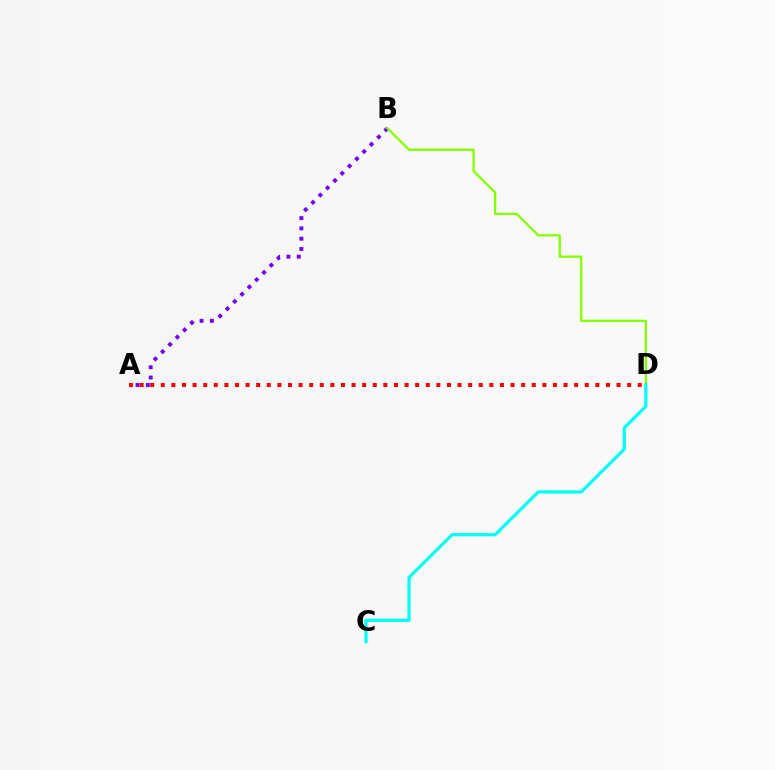{('A', 'D'): [{'color': '#ff0000', 'line_style': 'dotted', 'thickness': 2.88}], ('A', 'B'): [{'color': '#7200ff', 'line_style': 'dotted', 'thickness': 2.8}], ('B', 'D'): [{'color': '#84ff00', 'line_style': 'solid', 'thickness': 1.64}], ('C', 'D'): [{'color': '#00fff6', 'line_style': 'solid', 'thickness': 2.31}]}